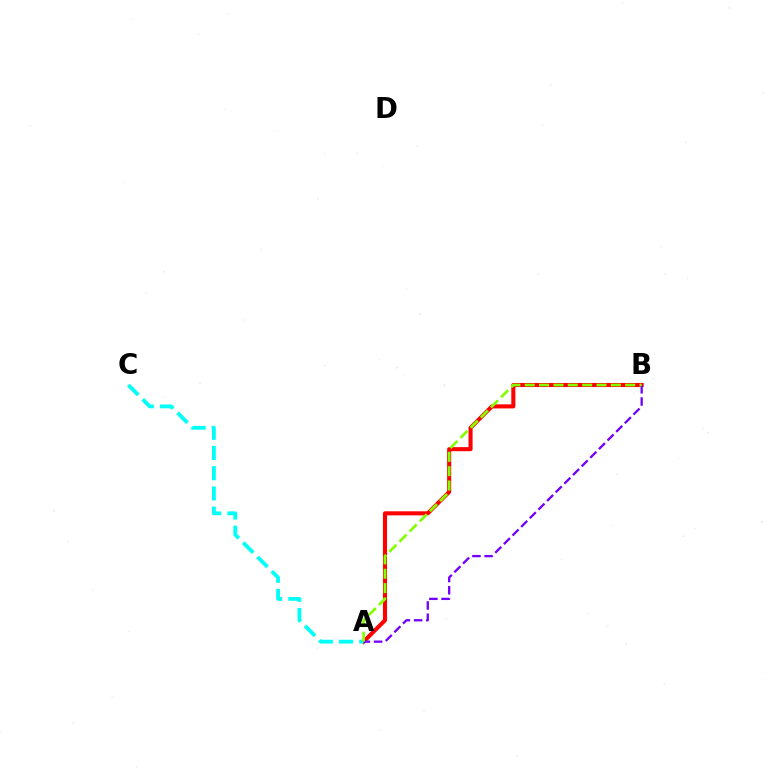{('A', 'B'): [{'color': '#ff0000', 'line_style': 'solid', 'thickness': 2.93}, {'color': '#7200ff', 'line_style': 'dashed', 'thickness': 1.66}, {'color': '#84ff00', 'line_style': 'dashed', 'thickness': 1.95}], ('A', 'C'): [{'color': '#00fff6', 'line_style': 'dashed', 'thickness': 2.75}]}